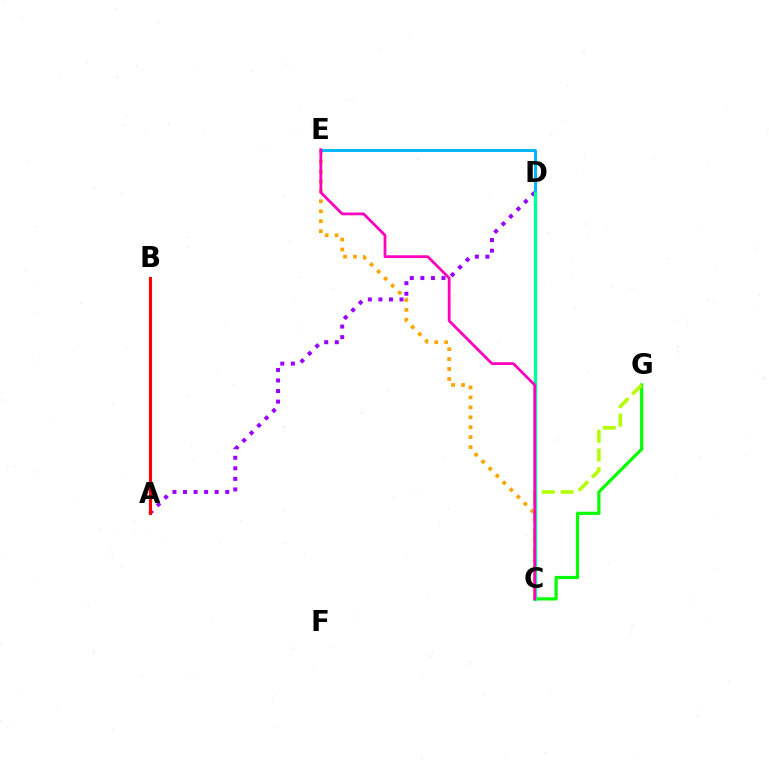{('A', 'D'): [{'color': '#9b00ff', 'line_style': 'dotted', 'thickness': 2.87}], ('C', 'E'): [{'color': '#ffa500', 'line_style': 'dotted', 'thickness': 2.7}, {'color': '#ff00bd', 'line_style': 'solid', 'thickness': 1.99}], ('A', 'B'): [{'color': '#0010ff', 'line_style': 'dotted', 'thickness': 1.83}, {'color': '#ff0000', 'line_style': 'solid', 'thickness': 2.24}], ('C', 'G'): [{'color': '#08ff00', 'line_style': 'solid', 'thickness': 2.3}, {'color': '#b3ff00', 'line_style': 'dashed', 'thickness': 2.55}], ('D', 'E'): [{'color': '#00b5ff', 'line_style': 'solid', 'thickness': 2.13}], ('C', 'D'): [{'color': '#00ff9d', 'line_style': 'solid', 'thickness': 2.43}]}